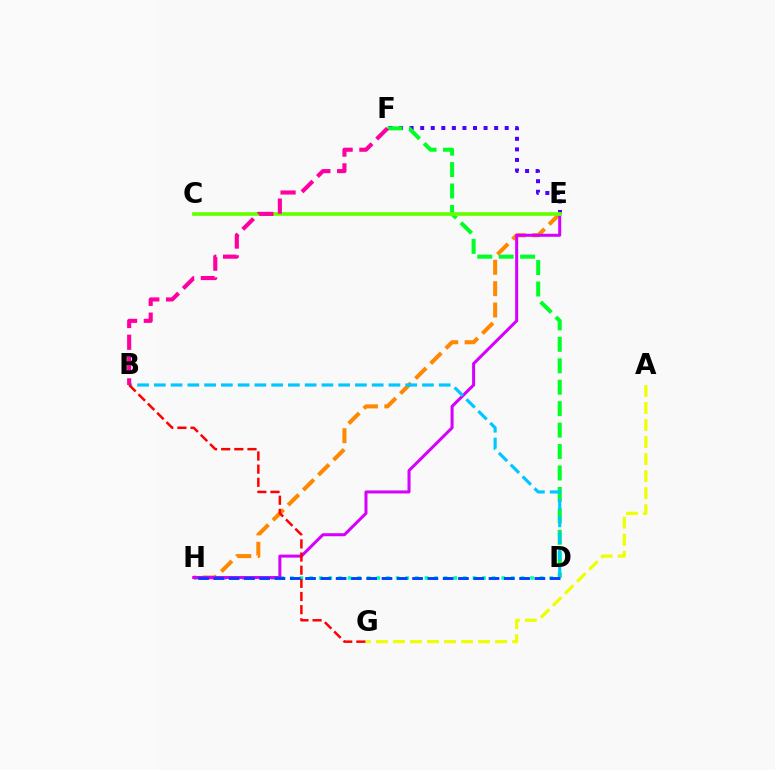{('D', 'H'): [{'color': '#00ffaf', 'line_style': 'dotted', 'thickness': 2.61}, {'color': '#003fff', 'line_style': 'dashed', 'thickness': 2.08}], ('E', 'F'): [{'color': '#4f00ff', 'line_style': 'dotted', 'thickness': 2.87}], ('E', 'H'): [{'color': '#ff8800', 'line_style': 'dashed', 'thickness': 2.9}, {'color': '#d600ff', 'line_style': 'solid', 'thickness': 2.18}], ('A', 'G'): [{'color': '#eeff00', 'line_style': 'dashed', 'thickness': 2.31}], ('D', 'F'): [{'color': '#00ff27', 'line_style': 'dashed', 'thickness': 2.91}], ('C', 'E'): [{'color': '#66ff00', 'line_style': 'solid', 'thickness': 2.66}], ('B', 'D'): [{'color': '#00c7ff', 'line_style': 'dashed', 'thickness': 2.28}], ('B', 'G'): [{'color': '#ff0000', 'line_style': 'dashed', 'thickness': 1.79}], ('B', 'F'): [{'color': '#ff00a0', 'line_style': 'dashed', 'thickness': 2.96}]}